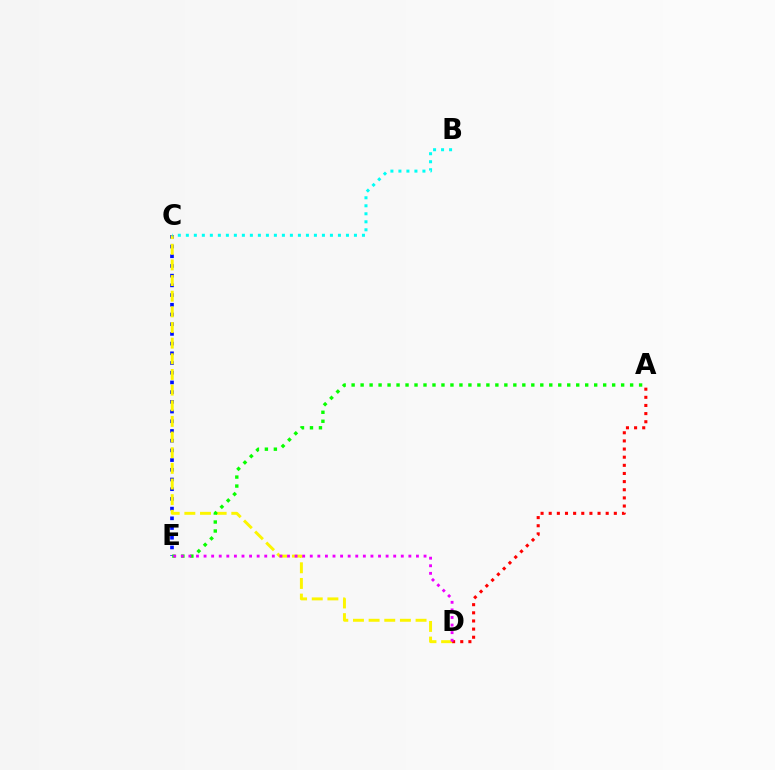{('A', 'D'): [{'color': '#ff0000', 'line_style': 'dotted', 'thickness': 2.21}], ('C', 'E'): [{'color': '#0010ff', 'line_style': 'dotted', 'thickness': 2.64}], ('C', 'D'): [{'color': '#fcf500', 'line_style': 'dashed', 'thickness': 2.13}], ('A', 'E'): [{'color': '#08ff00', 'line_style': 'dotted', 'thickness': 2.44}], ('D', 'E'): [{'color': '#ee00ff', 'line_style': 'dotted', 'thickness': 2.06}], ('B', 'C'): [{'color': '#00fff6', 'line_style': 'dotted', 'thickness': 2.18}]}